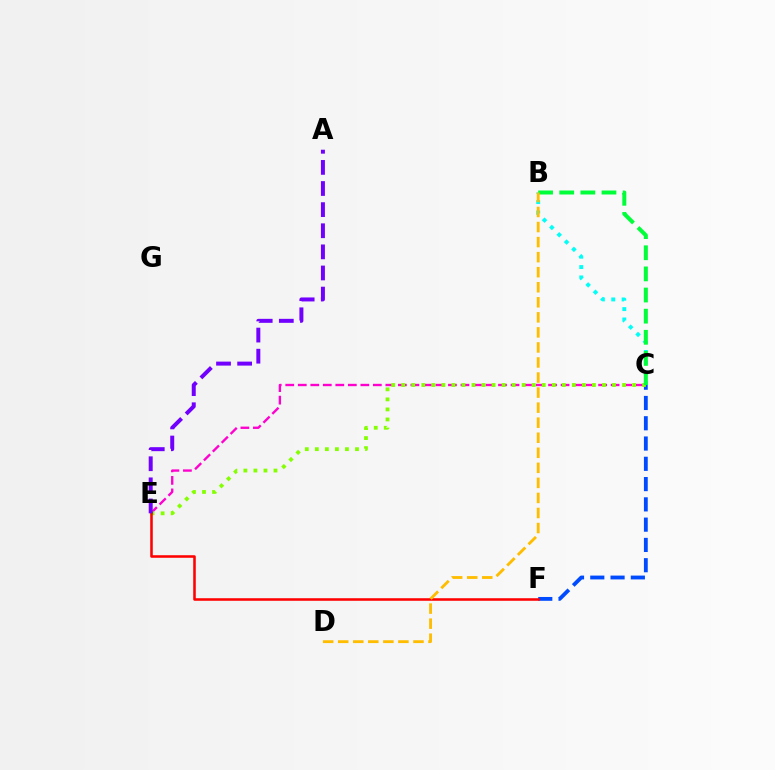{('C', 'F'): [{'color': '#004bff', 'line_style': 'dashed', 'thickness': 2.75}], ('C', 'E'): [{'color': '#ff00cf', 'line_style': 'dashed', 'thickness': 1.7}, {'color': '#84ff00', 'line_style': 'dotted', 'thickness': 2.73}], ('E', 'F'): [{'color': '#ff0000', 'line_style': 'solid', 'thickness': 1.84}], ('B', 'C'): [{'color': '#00fff6', 'line_style': 'dotted', 'thickness': 2.82}, {'color': '#00ff39', 'line_style': 'dashed', 'thickness': 2.87}], ('B', 'D'): [{'color': '#ffbd00', 'line_style': 'dashed', 'thickness': 2.04}], ('A', 'E'): [{'color': '#7200ff', 'line_style': 'dashed', 'thickness': 2.87}]}